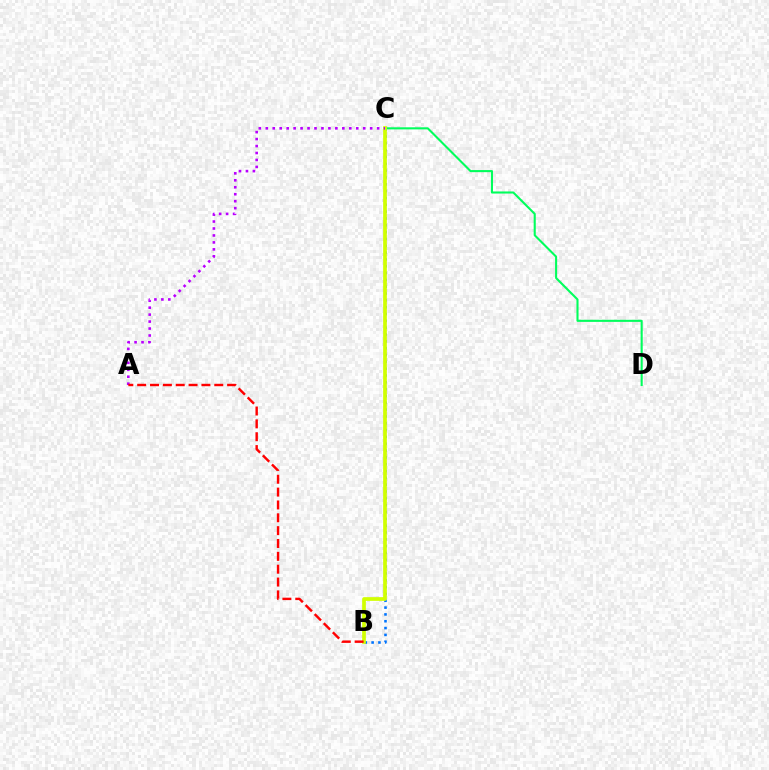{('C', 'D'): [{'color': '#00ff5c', 'line_style': 'solid', 'thickness': 1.51}], ('B', 'C'): [{'color': '#0074ff', 'line_style': 'dotted', 'thickness': 1.85}, {'color': '#d1ff00', 'line_style': 'solid', 'thickness': 2.66}], ('A', 'C'): [{'color': '#b900ff', 'line_style': 'dotted', 'thickness': 1.89}], ('A', 'B'): [{'color': '#ff0000', 'line_style': 'dashed', 'thickness': 1.75}]}